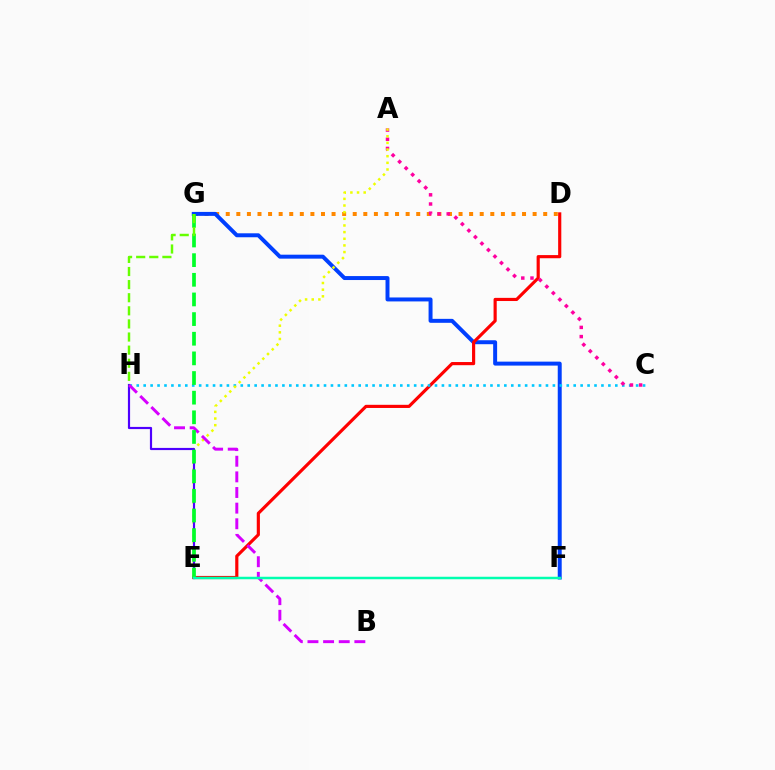{('D', 'G'): [{'color': '#ff8800', 'line_style': 'dotted', 'thickness': 2.88}], ('F', 'G'): [{'color': '#003fff', 'line_style': 'solid', 'thickness': 2.85}], ('D', 'E'): [{'color': '#ff0000', 'line_style': 'solid', 'thickness': 2.27}], ('C', 'H'): [{'color': '#00c7ff', 'line_style': 'dotted', 'thickness': 1.88}], ('A', 'C'): [{'color': '#ff00a0', 'line_style': 'dotted', 'thickness': 2.5}], ('A', 'E'): [{'color': '#eeff00', 'line_style': 'dotted', 'thickness': 1.81}], ('E', 'H'): [{'color': '#4f00ff', 'line_style': 'solid', 'thickness': 1.57}], ('B', 'H'): [{'color': '#d600ff', 'line_style': 'dashed', 'thickness': 2.12}], ('E', 'G'): [{'color': '#00ff27', 'line_style': 'dashed', 'thickness': 2.67}], ('E', 'F'): [{'color': '#00ffaf', 'line_style': 'solid', 'thickness': 1.79}], ('G', 'H'): [{'color': '#66ff00', 'line_style': 'dashed', 'thickness': 1.78}]}